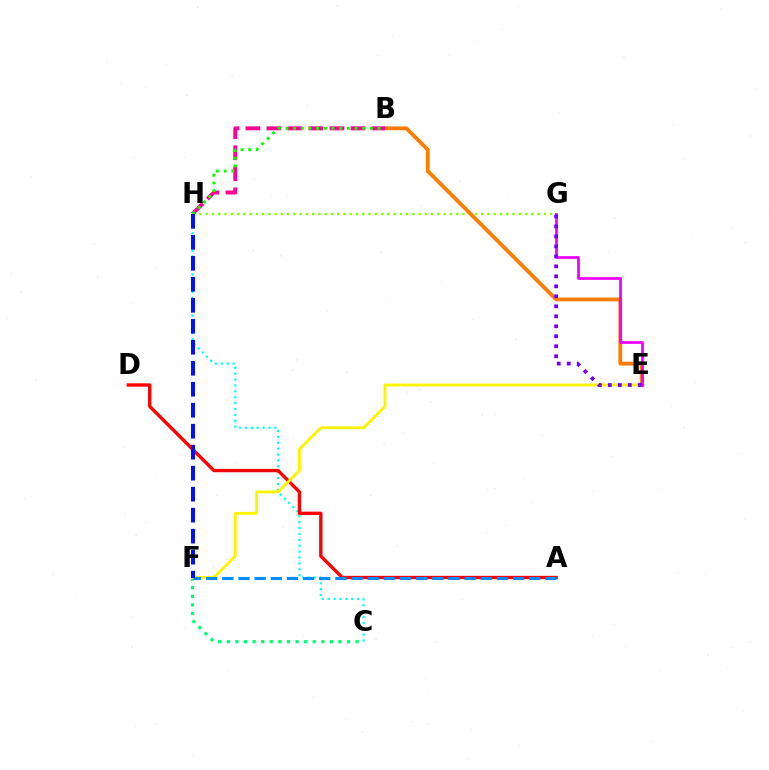{('C', 'F'): [{'color': '#00ff74', 'line_style': 'dotted', 'thickness': 2.33}], ('G', 'H'): [{'color': '#84ff00', 'line_style': 'dotted', 'thickness': 1.7}], ('C', 'H'): [{'color': '#00fff6', 'line_style': 'dotted', 'thickness': 1.6}], ('B', 'E'): [{'color': '#ff7c00', 'line_style': 'solid', 'thickness': 2.74}], ('A', 'D'): [{'color': '#ff0000', 'line_style': 'solid', 'thickness': 2.42}], ('B', 'H'): [{'color': '#ff0094', 'line_style': 'dashed', 'thickness': 2.85}, {'color': '#08ff00', 'line_style': 'dotted', 'thickness': 2.09}], ('E', 'F'): [{'color': '#fcf500', 'line_style': 'solid', 'thickness': 2.07}], ('E', 'G'): [{'color': '#ee00ff', 'line_style': 'solid', 'thickness': 1.95}, {'color': '#7200ff', 'line_style': 'dotted', 'thickness': 2.71}], ('A', 'F'): [{'color': '#008cff', 'line_style': 'dashed', 'thickness': 2.19}], ('F', 'H'): [{'color': '#0010ff', 'line_style': 'dashed', 'thickness': 2.85}]}